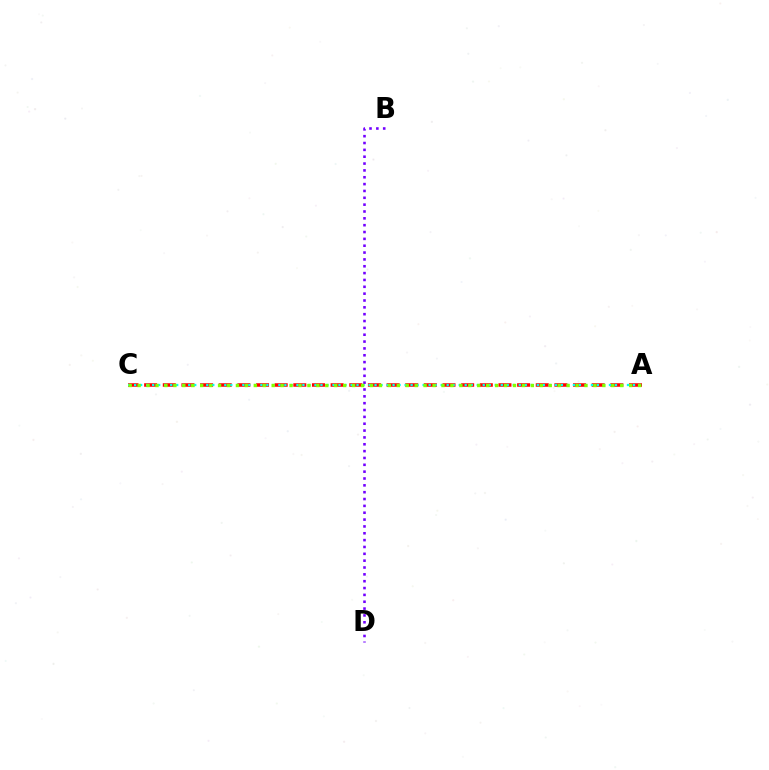{('A', 'C'): [{'color': '#ff0000', 'line_style': 'dashed', 'thickness': 2.53}, {'color': '#00fff6', 'line_style': 'dotted', 'thickness': 1.63}, {'color': '#84ff00', 'line_style': 'dotted', 'thickness': 2.43}], ('B', 'D'): [{'color': '#7200ff', 'line_style': 'dotted', 'thickness': 1.86}]}